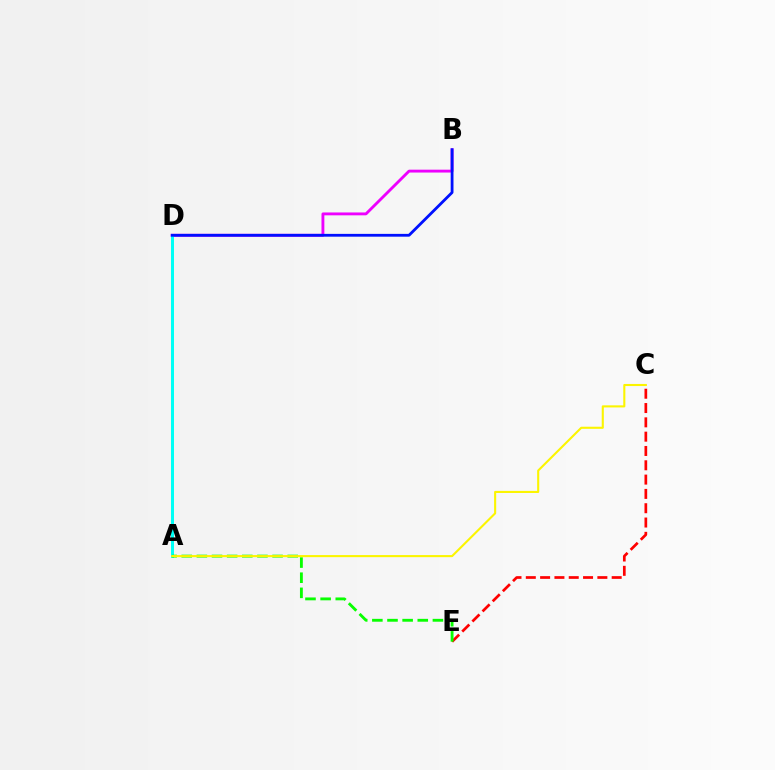{('C', 'E'): [{'color': '#ff0000', 'line_style': 'dashed', 'thickness': 1.94}], ('B', 'D'): [{'color': '#ee00ff', 'line_style': 'solid', 'thickness': 2.06}, {'color': '#0010ff', 'line_style': 'solid', 'thickness': 2.02}], ('A', 'D'): [{'color': '#00fff6', 'line_style': 'solid', 'thickness': 2.16}], ('A', 'E'): [{'color': '#08ff00', 'line_style': 'dashed', 'thickness': 2.06}], ('A', 'C'): [{'color': '#fcf500', 'line_style': 'solid', 'thickness': 1.51}]}